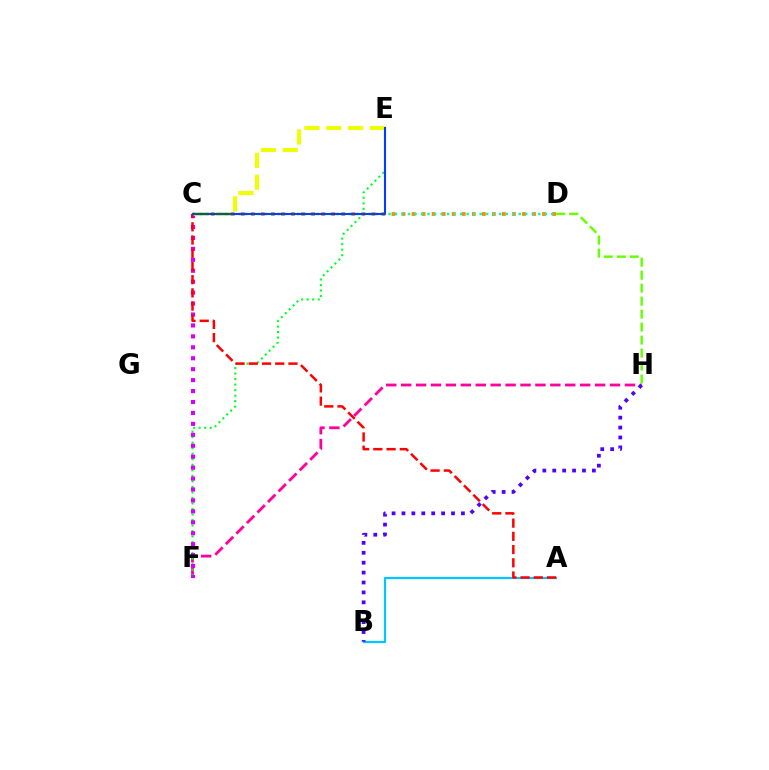{('F', 'H'): [{'color': '#ff00a0', 'line_style': 'dashed', 'thickness': 2.03}], ('A', 'B'): [{'color': '#00c7ff', 'line_style': 'solid', 'thickness': 1.6}], ('C', 'D'): [{'color': '#ff8800', 'line_style': 'dotted', 'thickness': 2.73}, {'color': '#00ffaf', 'line_style': 'dotted', 'thickness': 1.77}], ('E', 'F'): [{'color': '#00ff27', 'line_style': 'dotted', 'thickness': 1.5}], ('B', 'H'): [{'color': '#4f00ff', 'line_style': 'dotted', 'thickness': 2.69}], ('D', 'H'): [{'color': '#66ff00', 'line_style': 'dashed', 'thickness': 1.76}], ('C', 'F'): [{'color': '#d600ff', 'line_style': 'dotted', 'thickness': 2.97}], ('A', 'C'): [{'color': '#ff0000', 'line_style': 'dashed', 'thickness': 1.8}], ('C', 'E'): [{'color': '#eeff00', 'line_style': 'dashed', 'thickness': 2.96}, {'color': '#003fff', 'line_style': 'solid', 'thickness': 1.52}]}